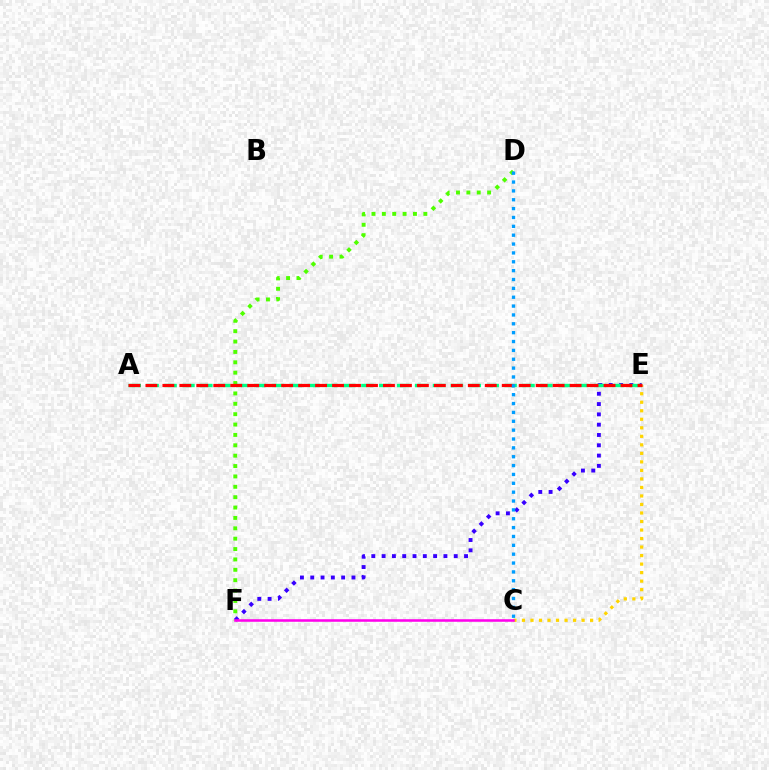{('C', 'E'): [{'color': '#ffd500', 'line_style': 'dotted', 'thickness': 2.31}], ('D', 'F'): [{'color': '#4fff00', 'line_style': 'dotted', 'thickness': 2.82}], ('E', 'F'): [{'color': '#3700ff', 'line_style': 'dotted', 'thickness': 2.8}], ('C', 'F'): [{'color': '#ff00ed', 'line_style': 'solid', 'thickness': 1.83}], ('A', 'E'): [{'color': '#00ff86', 'line_style': 'dashed', 'thickness': 2.43}, {'color': '#ff0000', 'line_style': 'dashed', 'thickness': 2.31}], ('C', 'D'): [{'color': '#009eff', 'line_style': 'dotted', 'thickness': 2.41}]}